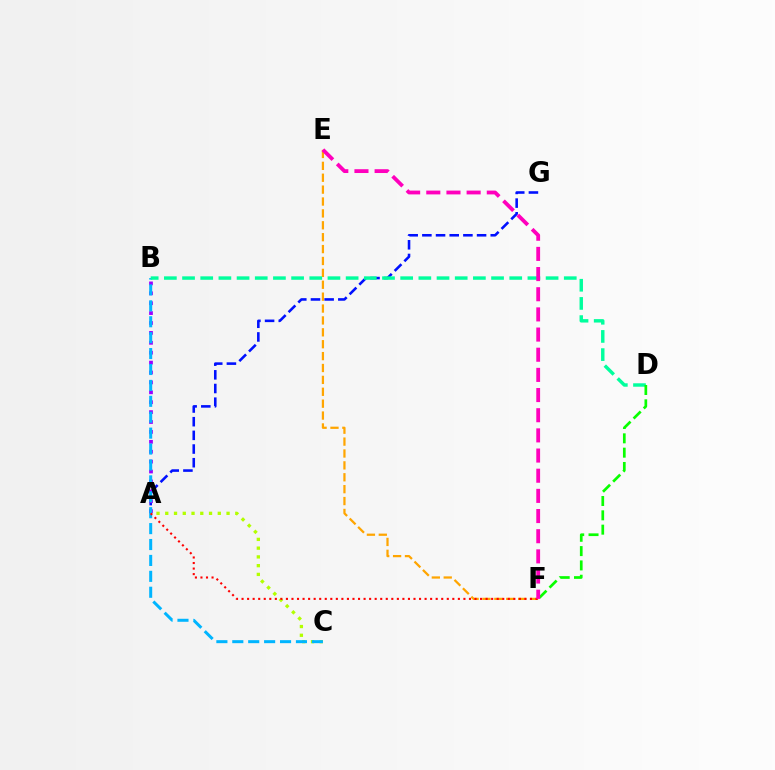{('A', 'G'): [{'color': '#0010ff', 'line_style': 'dashed', 'thickness': 1.86}], ('A', 'C'): [{'color': '#b3ff00', 'line_style': 'dotted', 'thickness': 2.38}], ('E', 'F'): [{'color': '#ffa500', 'line_style': 'dashed', 'thickness': 1.62}, {'color': '#ff00bd', 'line_style': 'dashed', 'thickness': 2.74}], ('A', 'B'): [{'color': '#9b00ff', 'line_style': 'dotted', 'thickness': 2.69}], ('B', 'C'): [{'color': '#00b5ff', 'line_style': 'dashed', 'thickness': 2.16}], ('B', 'D'): [{'color': '#00ff9d', 'line_style': 'dashed', 'thickness': 2.47}], ('A', 'F'): [{'color': '#ff0000', 'line_style': 'dotted', 'thickness': 1.51}], ('D', 'F'): [{'color': '#08ff00', 'line_style': 'dashed', 'thickness': 1.95}]}